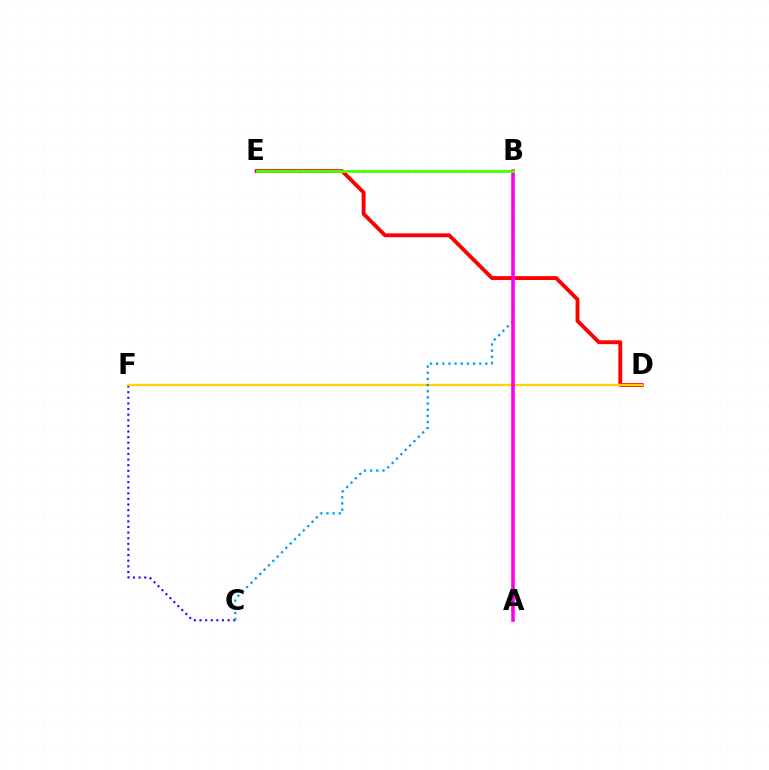{('D', 'E'): [{'color': '#ff0000', 'line_style': 'solid', 'thickness': 2.78}], ('C', 'F'): [{'color': '#3700ff', 'line_style': 'dotted', 'thickness': 1.53}], ('D', 'F'): [{'color': '#ffd500', 'line_style': 'solid', 'thickness': 1.66}], ('B', 'C'): [{'color': '#009eff', 'line_style': 'dotted', 'thickness': 1.67}], ('B', 'E'): [{'color': '#00ff86', 'line_style': 'dotted', 'thickness': 1.52}, {'color': '#4fff00', 'line_style': 'solid', 'thickness': 2.0}], ('A', 'B'): [{'color': '#ff00ed', 'line_style': 'solid', 'thickness': 2.57}]}